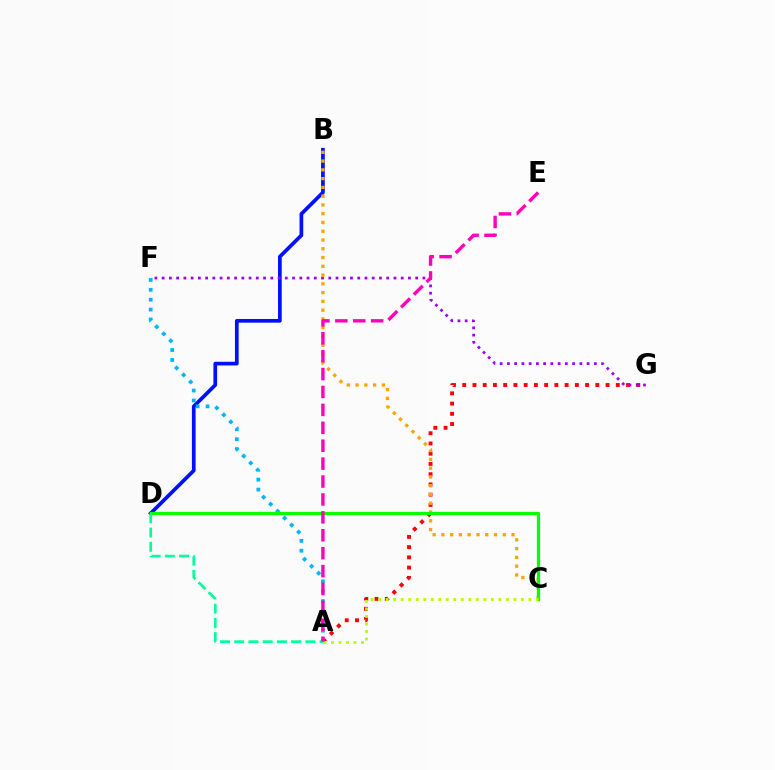{('A', 'G'): [{'color': '#ff0000', 'line_style': 'dotted', 'thickness': 2.78}], ('B', 'D'): [{'color': '#0010ff', 'line_style': 'solid', 'thickness': 2.66}], ('F', 'G'): [{'color': '#9b00ff', 'line_style': 'dotted', 'thickness': 1.97}], ('B', 'C'): [{'color': '#ffa500', 'line_style': 'dotted', 'thickness': 2.38}], ('A', 'F'): [{'color': '#00b5ff', 'line_style': 'dotted', 'thickness': 2.69}], ('C', 'D'): [{'color': '#08ff00', 'line_style': 'solid', 'thickness': 2.33}], ('A', 'C'): [{'color': '#b3ff00', 'line_style': 'dotted', 'thickness': 2.04}], ('A', 'D'): [{'color': '#00ff9d', 'line_style': 'dashed', 'thickness': 1.93}], ('A', 'E'): [{'color': '#ff00bd', 'line_style': 'dashed', 'thickness': 2.43}]}